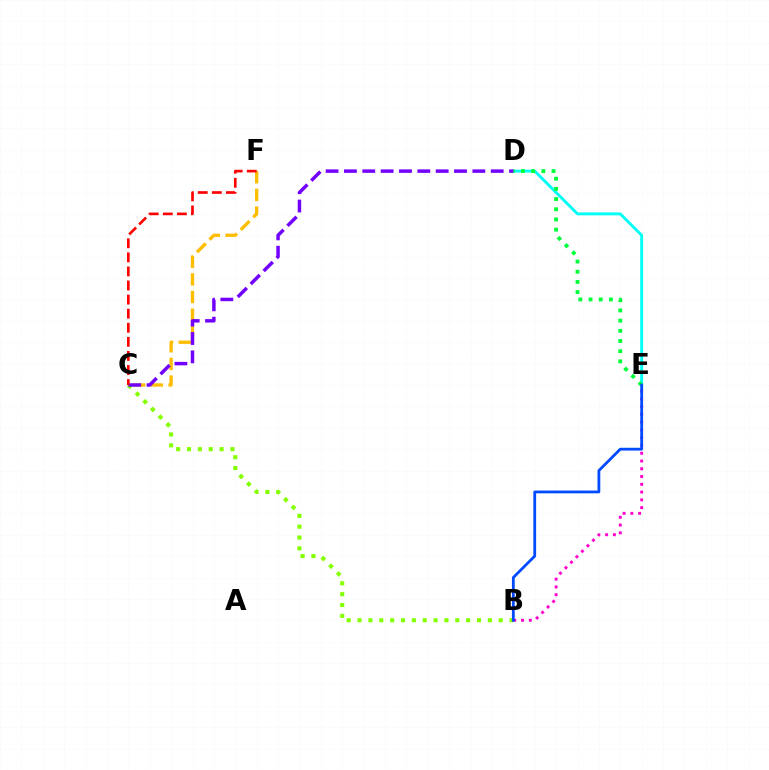{('C', 'F'): [{'color': '#ffbd00', 'line_style': 'dashed', 'thickness': 2.4}, {'color': '#ff0000', 'line_style': 'dashed', 'thickness': 1.91}], ('D', 'E'): [{'color': '#00fff6', 'line_style': 'solid', 'thickness': 2.08}, {'color': '#00ff39', 'line_style': 'dotted', 'thickness': 2.77}], ('B', 'C'): [{'color': '#84ff00', 'line_style': 'dotted', 'thickness': 2.95}], ('C', 'D'): [{'color': '#7200ff', 'line_style': 'dashed', 'thickness': 2.49}], ('B', 'E'): [{'color': '#ff00cf', 'line_style': 'dotted', 'thickness': 2.11}, {'color': '#004bff', 'line_style': 'solid', 'thickness': 2.01}]}